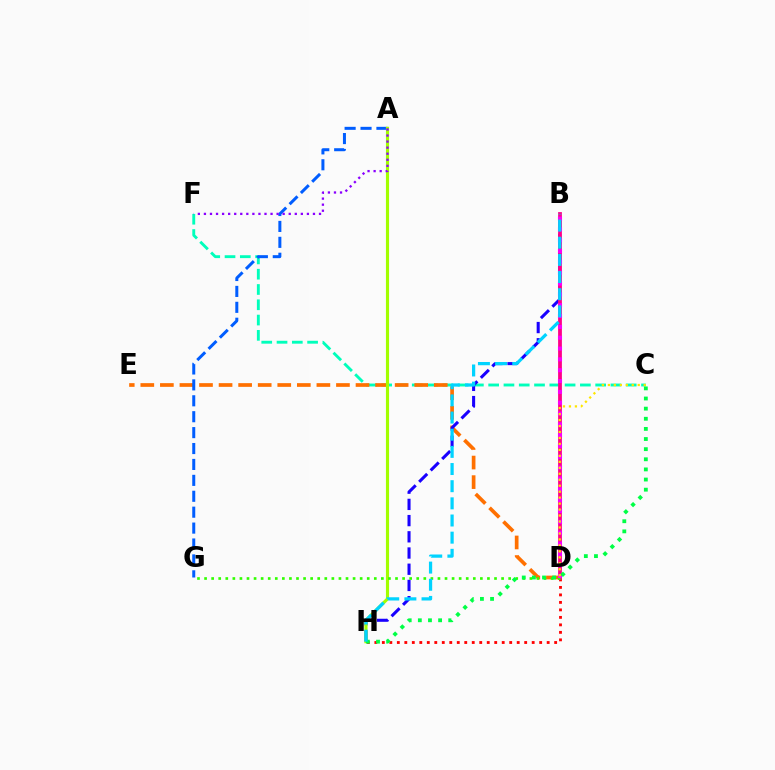{('C', 'F'): [{'color': '#00ffbb', 'line_style': 'dashed', 'thickness': 2.08}], ('D', 'E'): [{'color': '#ff7000', 'line_style': 'dashed', 'thickness': 2.66}], ('A', 'G'): [{'color': '#005dff', 'line_style': 'dashed', 'thickness': 2.16}], ('B', 'H'): [{'color': '#1900ff', 'line_style': 'dashed', 'thickness': 2.2}, {'color': '#00d3ff', 'line_style': 'dashed', 'thickness': 2.33}], ('D', 'H'): [{'color': '#ff0000', 'line_style': 'dotted', 'thickness': 2.04}], ('A', 'H'): [{'color': '#a2ff00', 'line_style': 'solid', 'thickness': 2.26}], ('B', 'D'): [{'color': '#ff0088', 'line_style': 'solid', 'thickness': 2.73}, {'color': '#fa00f9', 'line_style': 'dotted', 'thickness': 2.94}], ('D', 'G'): [{'color': '#31ff00', 'line_style': 'dotted', 'thickness': 1.92}], ('C', 'H'): [{'color': '#00ff45', 'line_style': 'dotted', 'thickness': 2.75}], ('A', 'F'): [{'color': '#8a00ff', 'line_style': 'dotted', 'thickness': 1.65}], ('C', 'D'): [{'color': '#ffe600', 'line_style': 'dotted', 'thickness': 1.62}]}